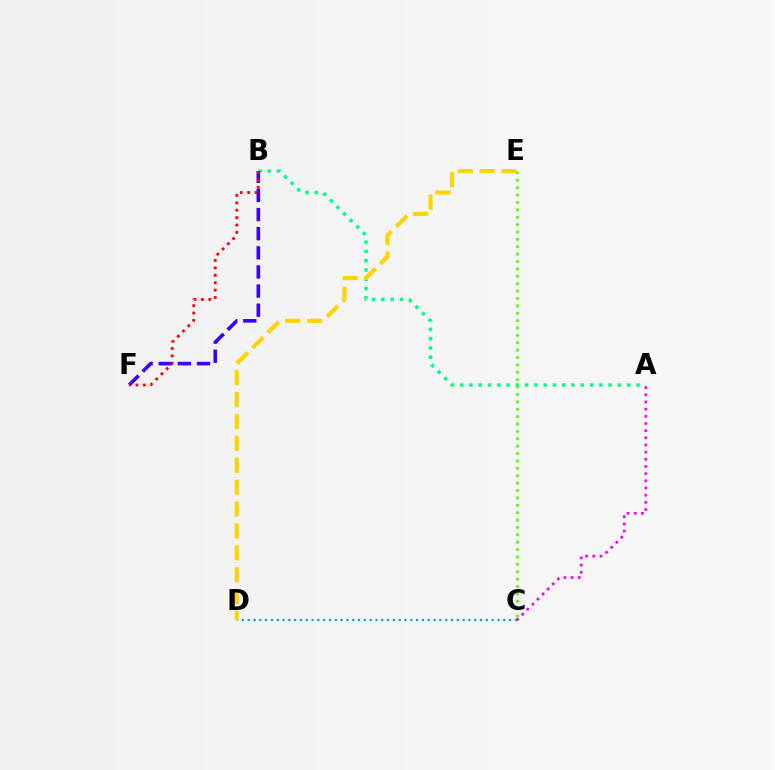{('A', 'B'): [{'color': '#00ff86', 'line_style': 'dotted', 'thickness': 2.52}], ('A', 'C'): [{'color': '#ff00ed', 'line_style': 'dotted', 'thickness': 1.95}], ('C', 'D'): [{'color': '#009eff', 'line_style': 'dotted', 'thickness': 1.58}], ('C', 'E'): [{'color': '#4fff00', 'line_style': 'dotted', 'thickness': 2.01}], ('D', 'E'): [{'color': '#ffd500', 'line_style': 'dashed', 'thickness': 2.97}], ('B', 'F'): [{'color': '#3700ff', 'line_style': 'dashed', 'thickness': 2.6}, {'color': '#ff0000', 'line_style': 'dotted', 'thickness': 2.01}]}